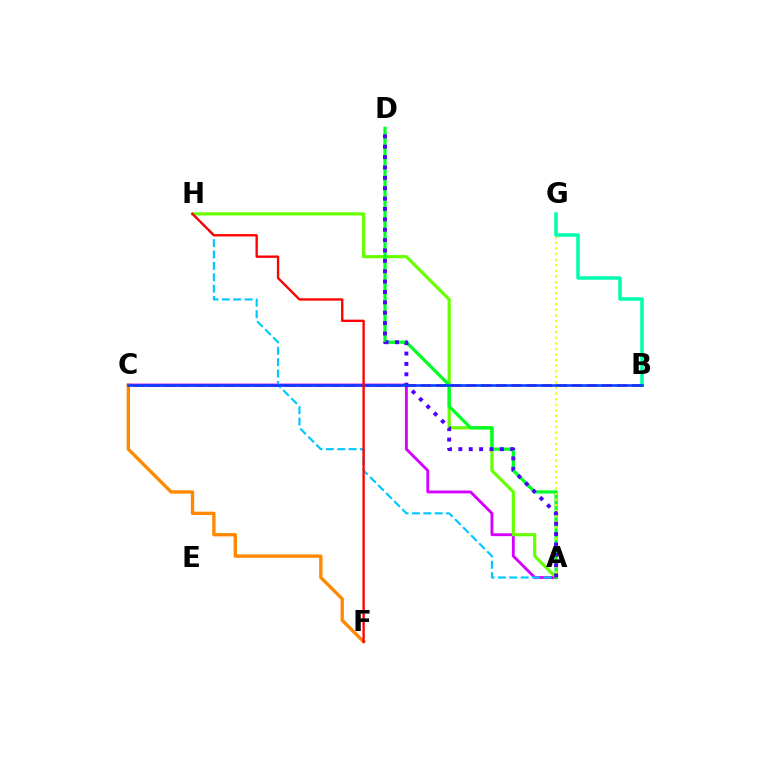{('B', 'C'): [{'color': '#ff00a0', 'line_style': 'dashed', 'thickness': 2.05}, {'color': '#003fff', 'line_style': 'solid', 'thickness': 1.84}], ('A', 'C'): [{'color': '#d600ff', 'line_style': 'solid', 'thickness': 2.06}], ('A', 'H'): [{'color': '#66ff00', 'line_style': 'solid', 'thickness': 2.29}, {'color': '#00c7ff', 'line_style': 'dashed', 'thickness': 1.55}], ('A', 'D'): [{'color': '#00ff27', 'line_style': 'solid', 'thickness': 2.32}, {'color': '#4f00ff', 'line_style': 'dotted', 'thickness': 2.82}], ('A', 'G'): [{'color': '#eeff00', 'line_style': 'dotted', 'thickness': 1.52}], ('C', 'F'): [{'color': '#ff8800', 'line_style': 'solid', 'thickness': 2.4}], ('B', 'G'): [{'color': '#00ffaf', 'line_style': 'solid', 'thickness': 2.53}], ('F', 'H'): [{'color': '#ff0000', 'line_style': 'solid', 'thickness': 1.69}]}